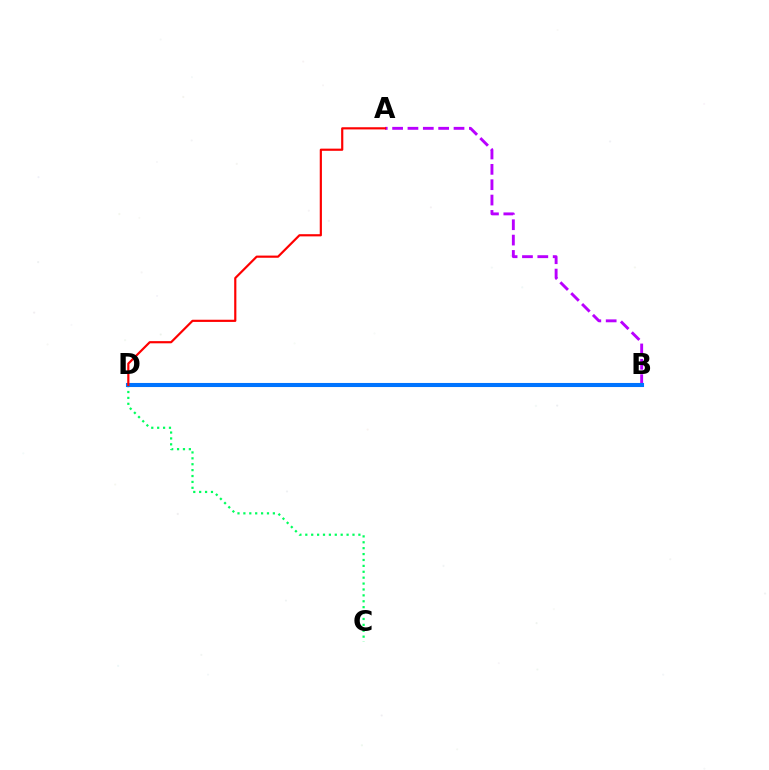{('C', 'D'): [{'color': '#00ff5c', 'line_style': 'dotted', 'thickness': 1.6}], ('B', 'D'): [{'color': '#d1ff00', 'line_style': 'dotted', 'thickness': 2.79}, {'color': '#0074ff', 'line_style': 'solid', 'thickness': 2.94}], ('A', 'B'): [{'color': '#b900ff', 'line_style': 'dashed', 'thickness': 2.09}], ('A', 'D'): [{'color': '#ff0000', 'line_style': 'solid', 'thickness': 1.57}]}